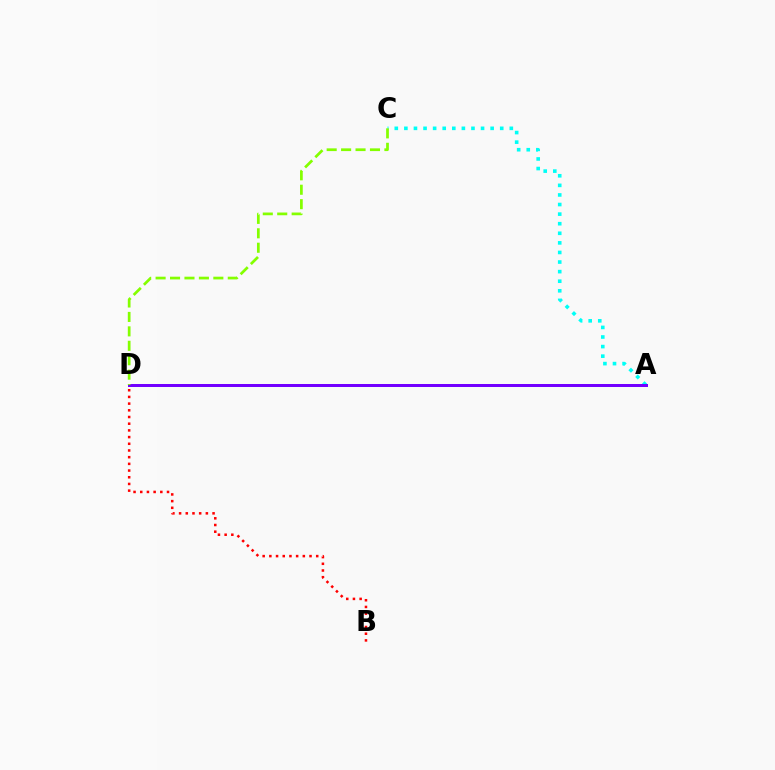{('B', 'D'): [{'color': '#ff0000', 'line_style': 'dotted', 'thickness': 1.82}], ('A', 'C'): [{'color': '#00fff6', 'line_style': 'dotted', 'thickness': 2.6}], ('A', 'D'): [{'color': '#7200ff', 'line_style': 'solid', 'thickness': 2.16}], ('C', 'D'): [{'color': '#84ff00', 'line_style': 'dashed', 'thickness': 1.96}]}